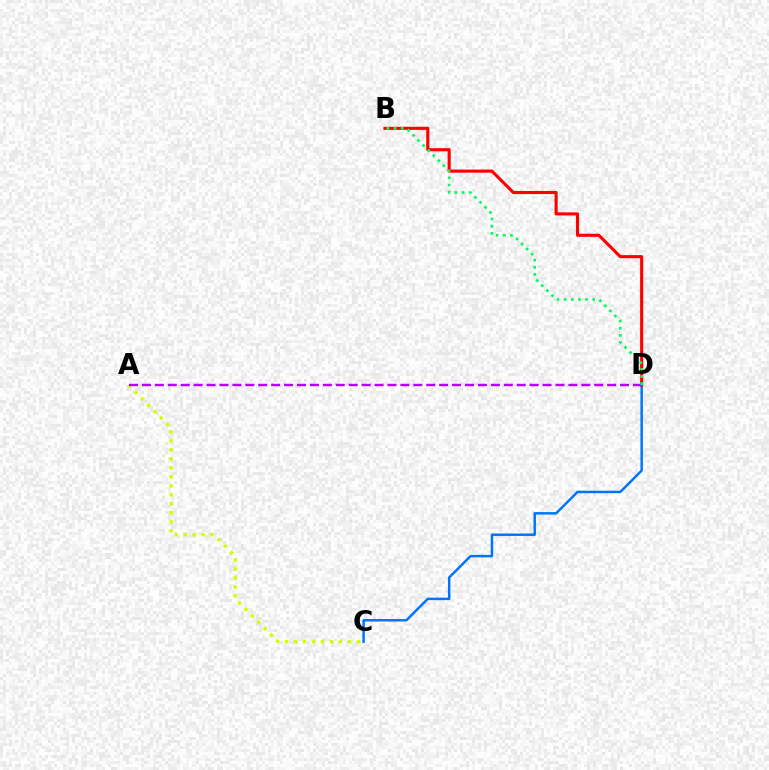{('C', 'D'): [{'color': '#0074ff', 'line_style': 'solid', 'thickness': 1.78}], ('A', 'C'): [{'color': '#d1ff00', 'line_style': 'dotted', 'thickness': 2.44}], ('B', 'D'): [{'color': '#ff0000', 'line_style': 'solid', 'thickness': 2.23}, {'color': '#00ff5c', 'line_style': 'dotted', 'thickness': 1.94}], ('A', 'D'): [{'color': '#b900ff', 'line_style': 'dashed', 'thickness': 1.76}]}